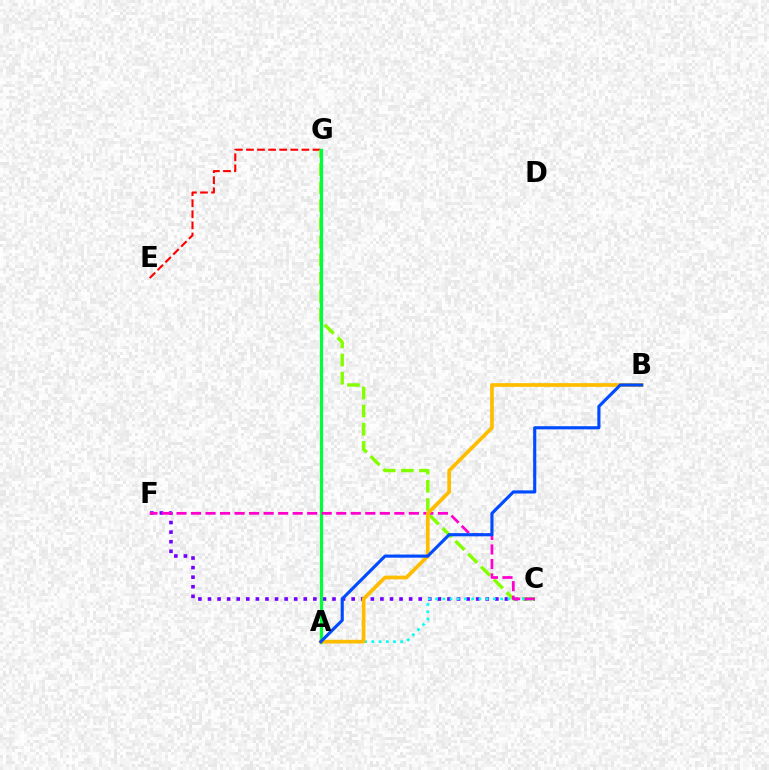{('E', 'G'): [{'color': '#ff0000', 'line_style': 'dashed', 'thickness': 1.51}], ('C', 'F'): [{'color': '#7200ff', 'line_style': 'dotted', 'thickness': 2.6}, {'color': '#ff00cf', 'line_style': 'dashed', 'thickness': 1.97}], ('C', 'G'): [{'color': '#84ff00', 'line_style': 'dashed', 'thickness': 2.46}], ('A', 'C'): [{'color': '#00fff6', 'line_style': 'dotted', 'thickness': 1.96}], ('A', 'G'): [{'color': '#00ff39', 'line_style': 'solid', 'thickness': 2.33}], ('A', 'B'): [{'color': '#ffbd00', 'line_style': 'solid', 'thickness': 2.67}, {'color': '#004bff', 'line_style': 'solid', 'thickness': 2.26}]}